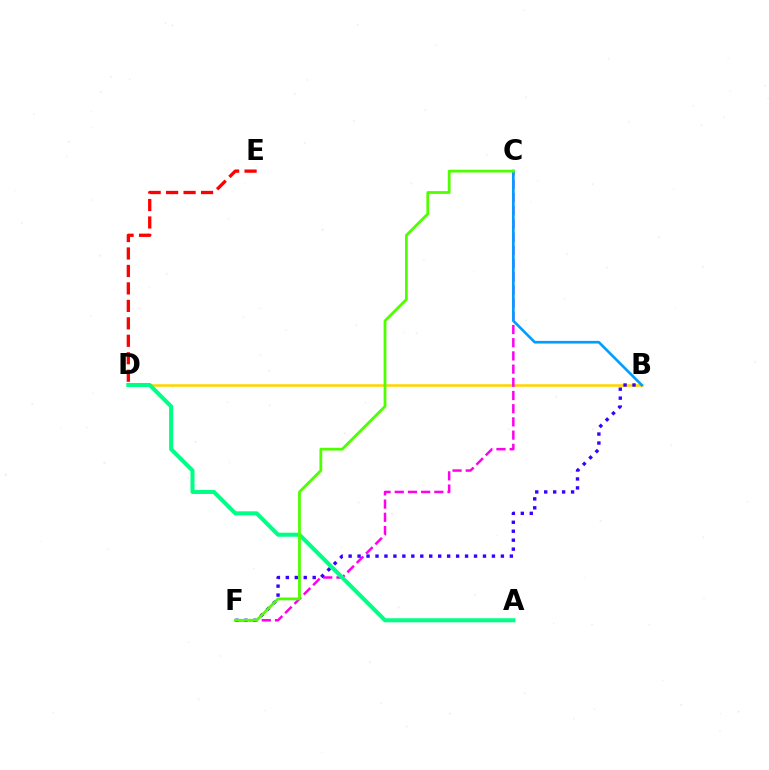{('B', 'D'): [{'color': '#ffd500', 'line_style': 'solid', 'thickness': 1.85}], ('C', 'F'): [{'color': '#ff00ed', 'line_style': 'dashed', 'thickness': 1.79}, {'color': '#4fff00', 'line_style': 'solid', 'thickness': 2.0}], ('A', 'D'): [{'color': '#00ff86', 'line_style': 'solid', 'thickness': 2.91}], ('B', 'F'): [{'color': '#3700ff', 'line_style': 'dotted', 'thickness': 2.43}], ('B', 'C'): [{'color': '#009eff', 'line_style': 'solid', 'thickness': 1.91}], ('D', 'E'): [{'color': '#ff0000', 'line_style': 'dashed', 'thickness': 2.37}]}